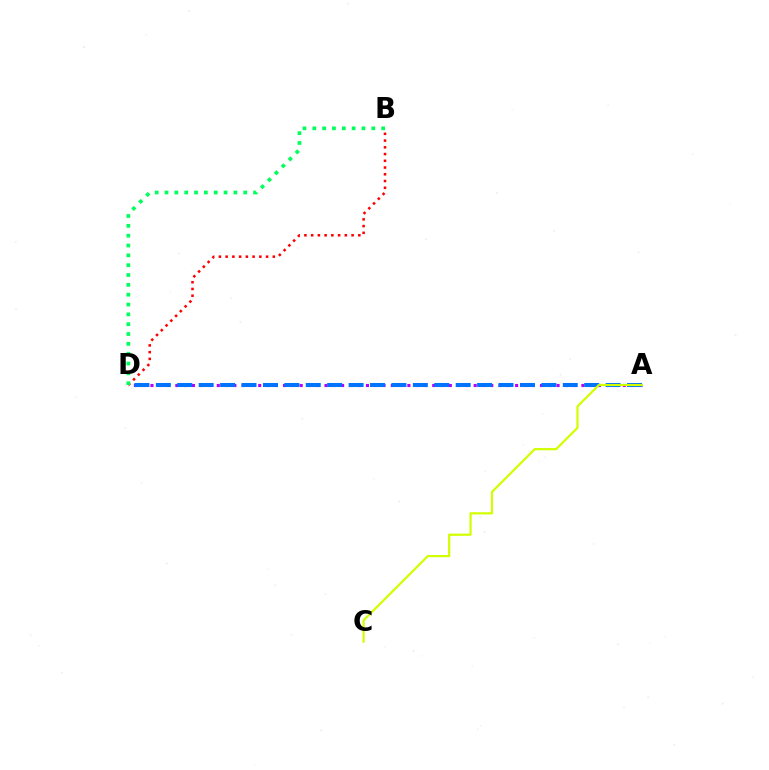{('B', 'D'): [{'color': '#ff0000', 'line_style': 'dotted', 'thickness': 1.83}, {'color': '#00ff5c', 'line_style': 'dotted', 'thickness': 2.67}], ('A', 'D'): [{'color': '#b900ff', 'line_style': 'dotted', 'thickness': 2.25}, {'color': '#0074ff', 'line_style': 'dashed', 'thickness': 2.91}], ('A', 'C'): [{'color': '#d1ff00', 'line_style': 'solid', 'thickness': 1.59}]}